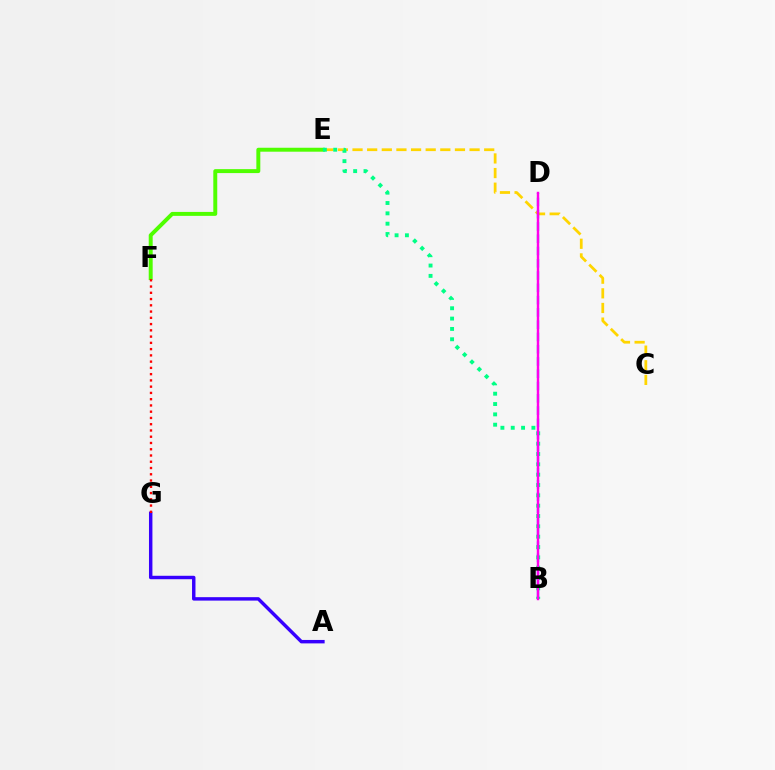{('E', 'F'): [{'color': '#4fff00', 'line_style': 'solid', 'thickness': 2.84}], ('A', 'G'): [{'color': '#3700ff', 'line_style': 'solid', 'thickness': 2.47}], ('C', 'E'): [{'color': '#ffd500', 'line_style': 'dashed', 'thickness': 1.99}], ('F', 'G'): [{'color': '#ff0000', 'line_style': 'dotted', 'thickness': 1.7}], ('B', 'D'): [{'color': '#009eff', 'line_style': 'dashed', 'thickness': 1.67}, {'color': '#ff00ed', 'line_style': 'solid', 'thickness': 1.75}], ('B', 'E'): [{'color': '#00ff86', 'line_style': 'dotted', 'thickness': 2.81}]}